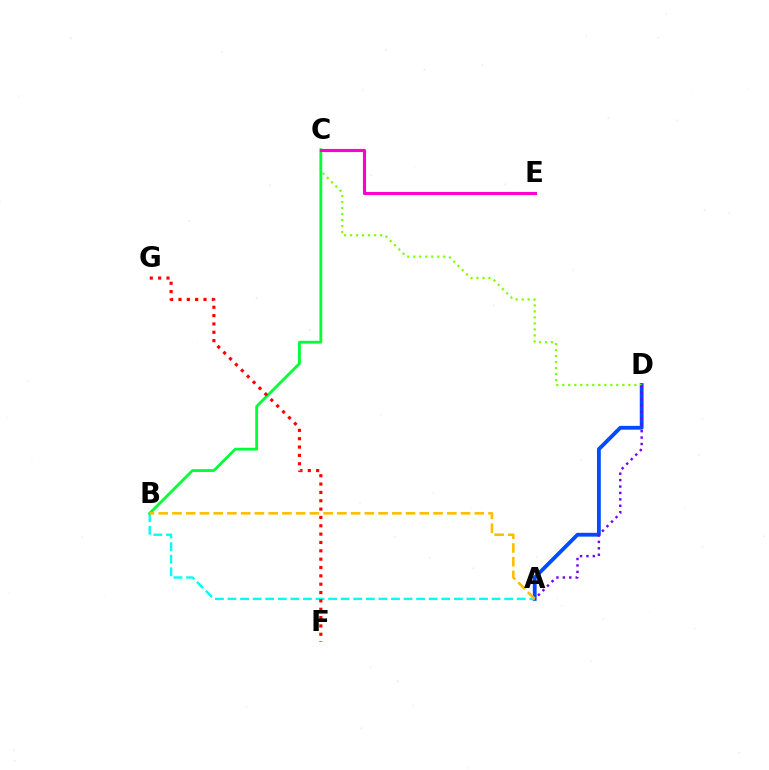{('A', 'D'): [{'color': '#004bff', 'line_style': 'solid', 'thickness': 2.75}, {'color': '#7200ff', 'line_style': 'dotted', 'thickness': 1.74}], ('A', 'B'): [{'color': '#00fff6', 'line_style': 'dashed', 'thickness': 1.71}, {'color': '#ffbd00', 'line_style': 'dashed', 'thickness': 1.87}], ('C', 'D'): [{'color': '#84ff00', 'line_style': 'dotted', 'thickness': 1.63}], ('B', 'C'): [{'color': '#00ff39', 'line_style': 'solid', 'thickness': 2.03}], ('C', 'E'): [{'color': '#ff00cf', 'line_style': 'solid', 'thickness': 2.25}], ('F', 'G'): [{'color': '#ff0000', 'line_style': 'dotted', 'thickness': 2.27}]}